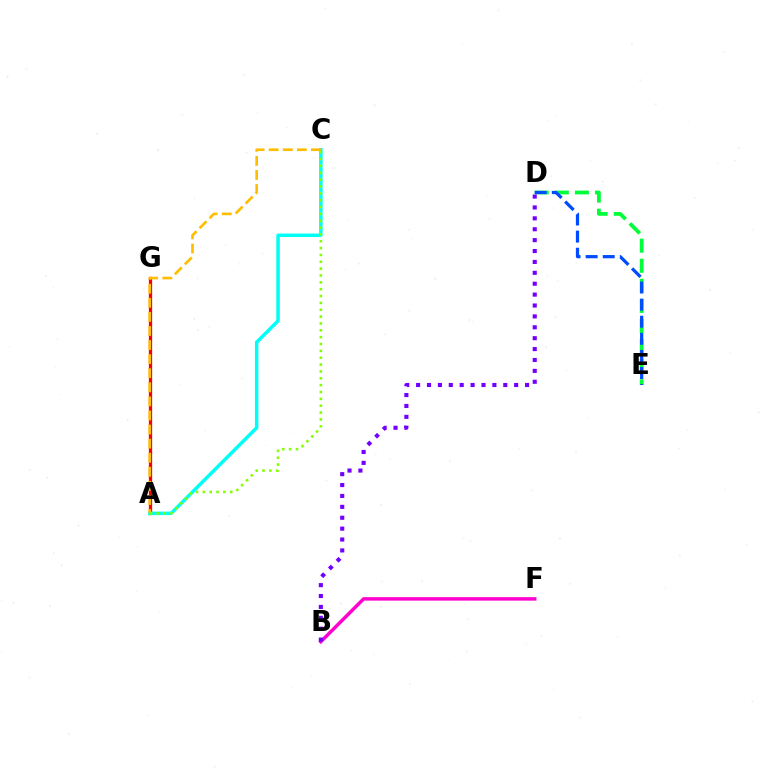{('A', 'G'): [{'color': '#ff0000', 'line_style': 'solid', 'thickness': 2.35}], ('A', 'C'): [{'color': '#00fff6', 'line_style': 'solid', 'thickness': 2.52}, {'color': '#ffbd00', 'line_style': 'dashed', 'thickness': 1.91}, {'color': '#84ff00', 'line_style': 'dotted', 'thickness': 1.86}], ('D', 'E'): [{'color': '#00ff39', 'line_style': 'dashed', 'thickness': 2.73}, {'color': '#004bff', 'line_style': 'dashed', 'thickness': 2.32}], ('B', 'F'): [{'color': '#ff00cf', 'line_style': 'solid', 'thickness': 2.5}], ('B', 'D'): [{'color': '#7200ff', 'line_style': 'dotted', 'thickness': 2.96}]}